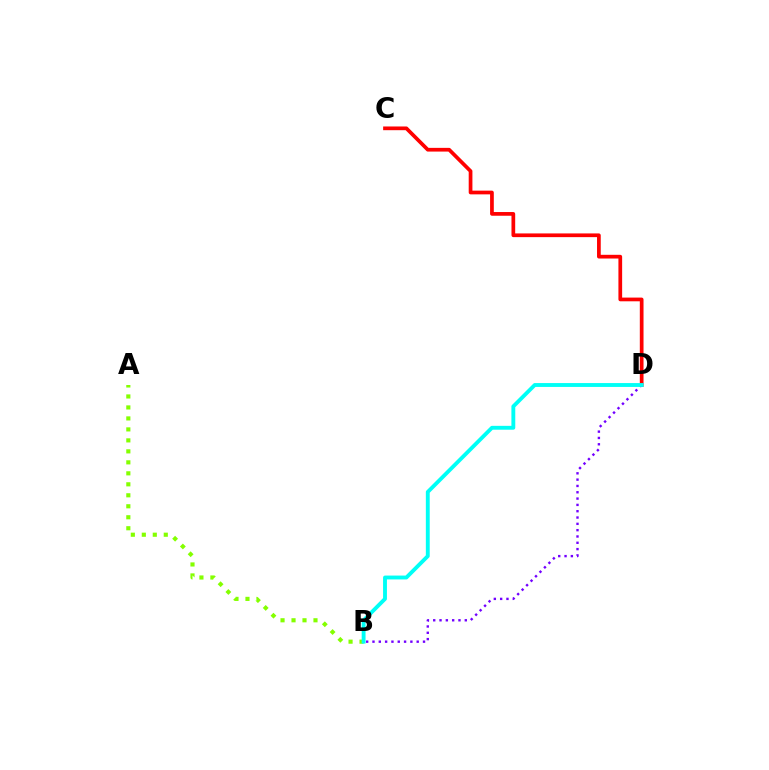{('B', 'D'): [{'color': '#7200ff', 'line_style': 'dotted', 'thickness': 1.72}, {'color': '#00fff6', 'line_style': 'solid', 'thickness': 2.79}], ('A', 'B'): [{'color': '#84ff00', 'line_style': 'dotted', 'thickness': 2.98}], ('C', 'D'): [{'color': '#ff0000', 'line_style': 'solid', 'thickness': 2.68}]}